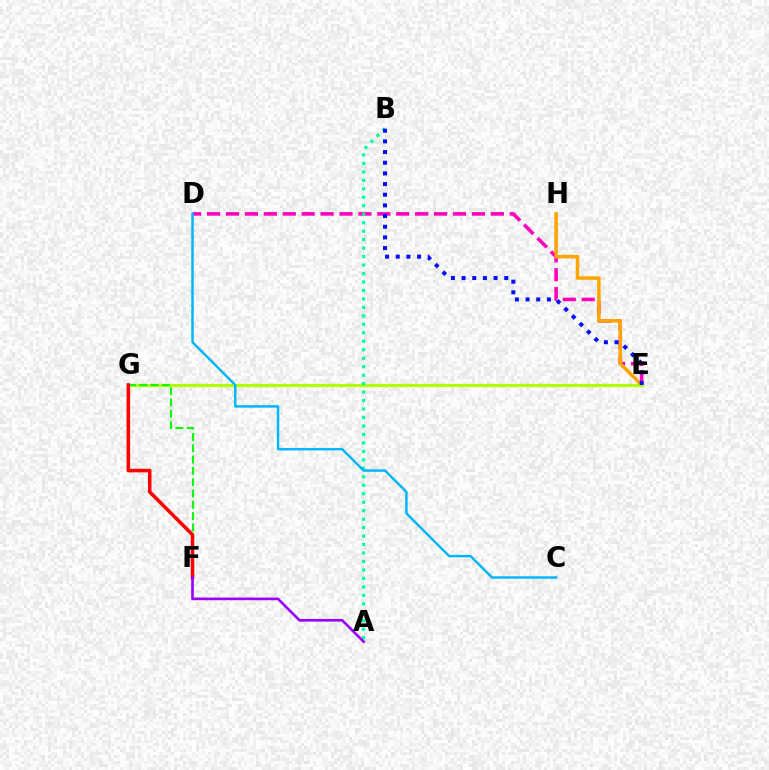{('D', 'E'): [{'color': '#ff00bd', 'line_style': 'dashed', 'thickness': 2.57}], ('E', 'H'): [{'color': '#ffa500', 'line_style': 'solid', 'thickness': 2.52}], ('E', 'G'): [{'color': '#b3ff00', 'line_style': 'solid', 'thickness': 2.31}], ('A', 'B'): [{'color': '#00ff9d', 'line_style': 'dotted', 'thickness': 2.3}], ('F', 'G'): [{'color': '#08ff00', 'line_style': 'dashed', 'thickness': 1.54}, {'color': '#ff0000', 'line_style': 'solid', 'thickness': 2.56}], ('B', 'E'): [{'color': '#0010ff', 'line_style': 'dotted', 'thickness': 2.9}], ('C', 'D'): [{'color': '#00b5ff', 'line_style': 'solid', 'thickness': 1.78}], ('A', 'F'): [{'color': '#9b00ff', 'line_style': 'solid', 'thickness': 1.92}]}